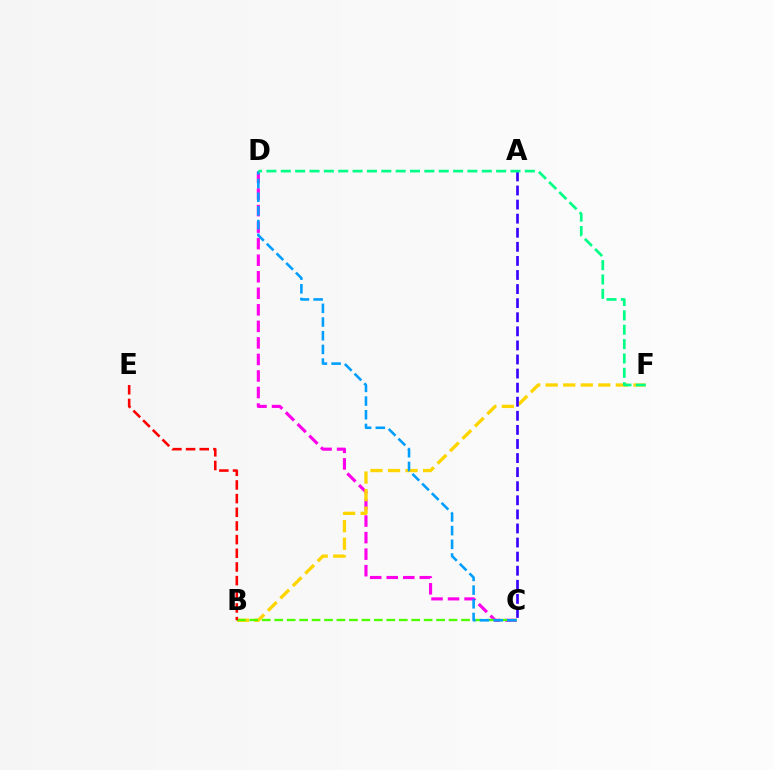{('C', 'D'): [{'color': '#ff00ed', 'line_style': 'dashed', 'thickness': 2.25}, {'color': '#009eff', 'line_style': 'dashed', 'thickness': 1.86}], ('B', 'F'): [{'color': '#ffd500', 'line_style': 'dashed', 'thickness': 2.38}], ('B', 'C'): [{'color': '#4fff00', 'line_style': 'dashed', 'thickness': 1.69}], ('A', 'C'): [{'color': '#3700ff', 'line_style': 'dashed', 'thickness': 1.91}], ('B', 'E'): [{'color': '#ff0000', 'line_style': 'dashed', 'thickness': 1.86}], ('D', 'F'): [{'color': '#00ff86', 'line_style': 'dashed', 'thickness': 1.95}]}